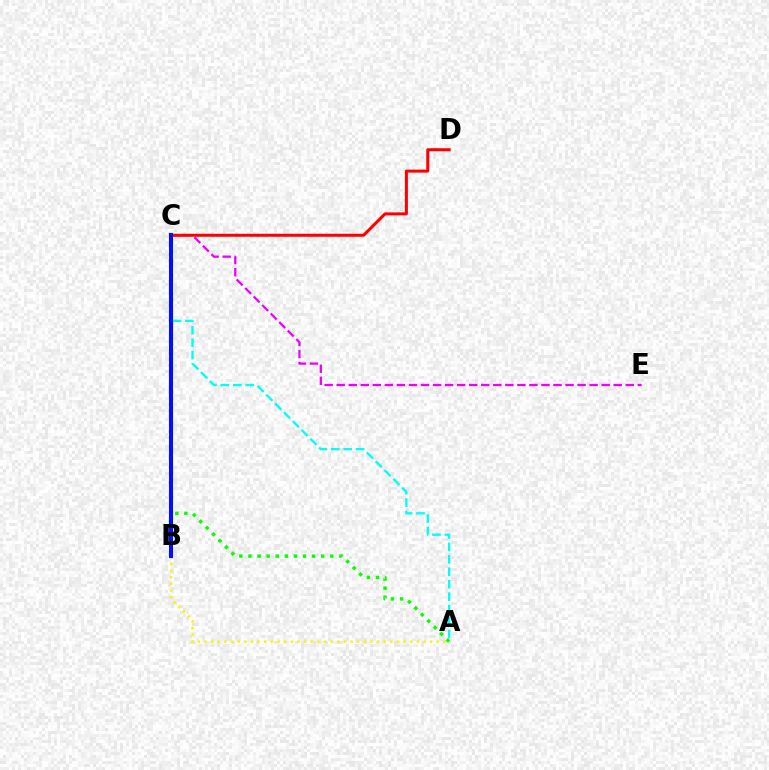{('C', 'E'): [{'color': '#ee00ff', 'line_style': 'dashed', 'thickness': 1.64}], ('C', 'D'): [{'color': '#ff0000', 'line_style': 'solid', 'thickness': 2.16}], ('A', 'C'): [{'color': '#00fff6', 'line_style': 'dashed', 'thickness': 1.69}, {'color': '#08ff00', 'line_style': 'dotted', 'thickness': 2.47}], ('A', 'B'): [{'color': '#fcf500', 'line_style': 'dotted', 'thickness': 1.8}], ('B', 'C'): [{'color': '#0010ff', 'line_style': 'solid', 'thickness': 2.94}]}